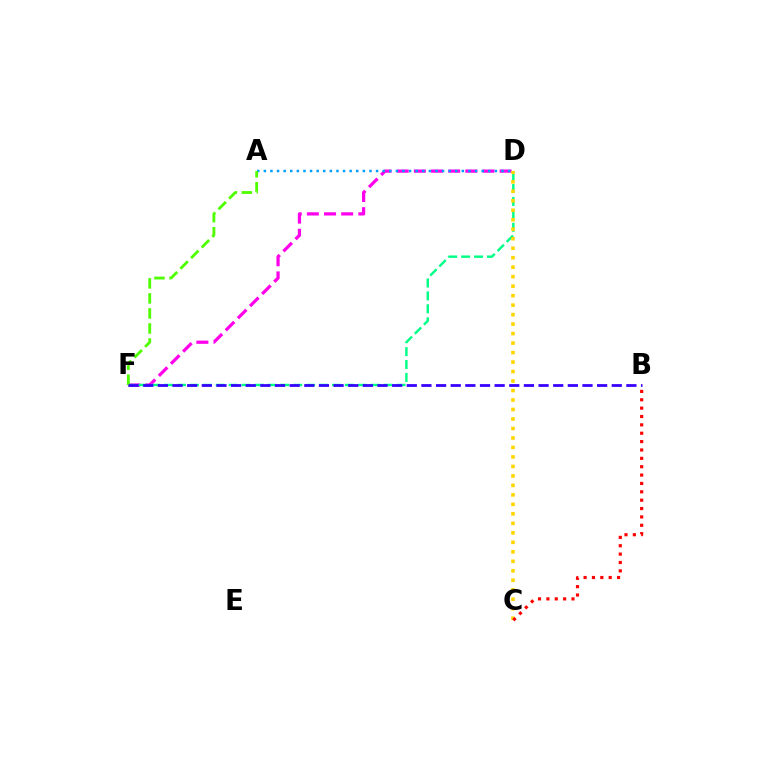{('D', 'F'): [{'color': '#ff00ed', 'line_style': 'dashed', 'thickness': 2.33}, {'color': '#00ff86', 'line_style': 'dashed', 'thickness': 1.75}], ('C', 'D'): [{'color': '#ffd500', 'line_style': 'dotted', 'thickness': 2.58}], ('A', 'D'): [{'color': '#009eff', 'line_style': 'dotted', 'thickness': 1.79}], ('A', 'F'): [{'color': '#4fff00', 'line_style': 'dashed', 'thickness': 2.04}], ('B', 'C'): [{'color': '#ff0000', 'line_style': 'dotted', 'thickness': 2.27}], ('B', 'F'): [{'color': '#3700ff', 'line_style': 'dashed', 'thickness': 1.99}]}